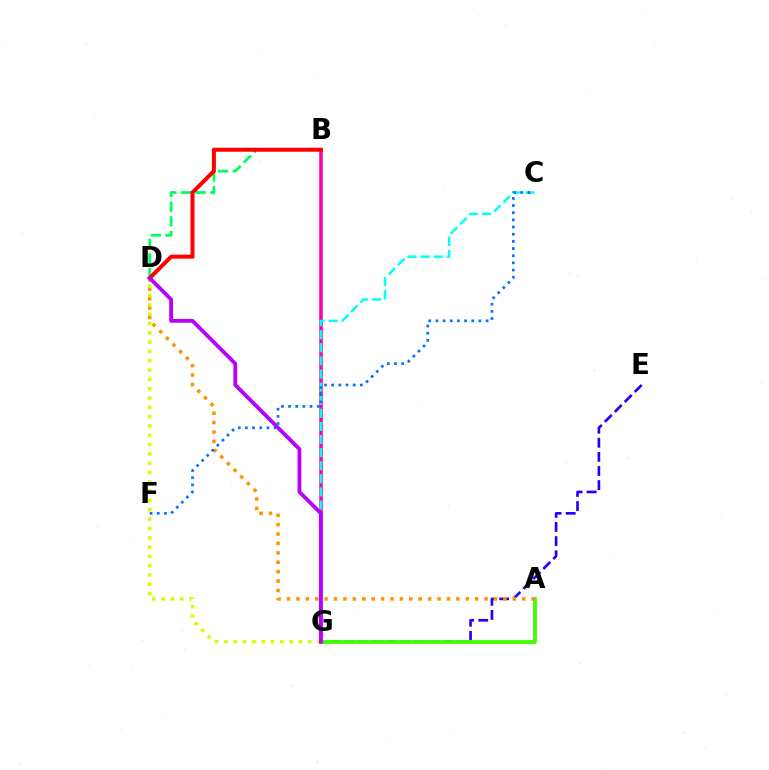{('E', 'G'): [{'color': '#2500ff', 'line_style': 'dashed', 'thickness': 1.92}], ('A', 'G'): [{'color': '#3dff00', 'line_style': 'solid', 'thickness': 2.74}], ('B', 'D'): [{'color': '#00ff5c', 'line_style': 'dashed', 'thickness': 1.98}, {'color': '#ff0000', 'line_style': 'solid', 'thickness': 2.88}], ('B', 'G'): [{'color': '#ff00ac', 'line_style': 'solid', 'thickness': 2.56}], ('C', 'G'): [{'color': '#00fff6', 'line_style': 'dashed', 'thickness': 1.78}], ('A', 'D'): [{'color': '#ff9400', 'line_style': 'dotted', 'thickness': 2.56}], ('D', 'G'): [{'color': '#d1ff00', 'line_style': 'dotted', 'thickness': 2.53}, {'color': '#b900ff', 'line_style': 'solid', 'thickness': 2.74}], ('C', 'F'): [{'color': '#0074ff', 'line_style': 'dotted', 'thickness': 1.95}]}